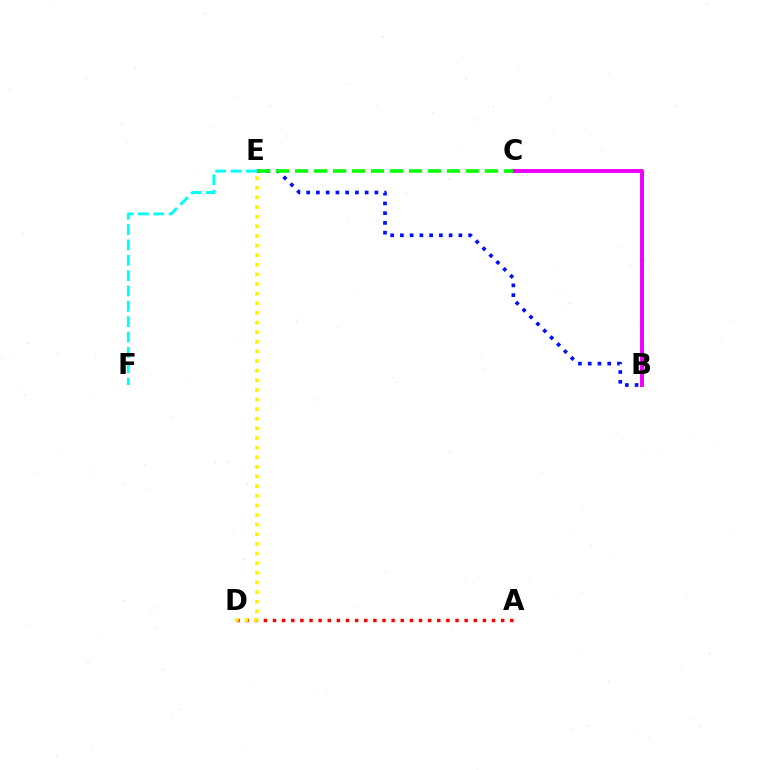{('A', 'D'): [{'color': '#ff0000', 'line_style': 'dotted', 'thickness': 2.48}], ('B', 'C'): [{'color': '#ee00ff', 'line_style': 'solid', 'thickness': 2.84}], ('B', 'E'): [{'color': '#0010ff', 'line_style': 'dotted', 'thickness': 2.65}], ('D', 'E'): [{'color': '#fcf500', 'line_style': 'dotted', 'thickness': 2.62}], ('E', 'F'): [{'color': '#00fff6', 'line_style': 'dashed', 'thickness': 2.09}], ('C', 'E'): [{'color': '#08ff00', 'line_style': 'dashed', 'thickness': 2.58}]}